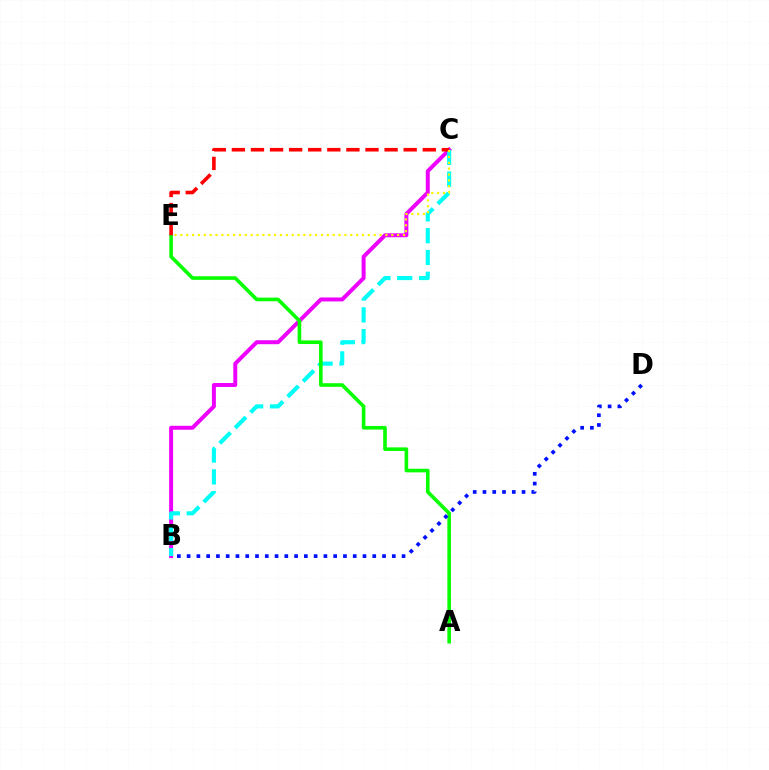{('B', 'C'): [{'color': '#ee00ff', 'line_style': 'solid', 'thickness': 2.85}, {'color': '#00fff6', 'line_style': 'dashed', 'thickness': 2.96}], ('A', 'E'): [{'color': '#08ff00', 'line_style': 'solid', 'thickness': 2.6}], ('C', 'E'): [{'color': '#ff0000', 'line_style': 'dashed', 'thickness': 2.59}, {'color': '#fcf500', 'line_style': 'dotted', 'thickness': 1.59}], ('B', 'D'): [{'color': '#0010ff', 'line_style': 'dotted', 'thickness': 2.65}]}